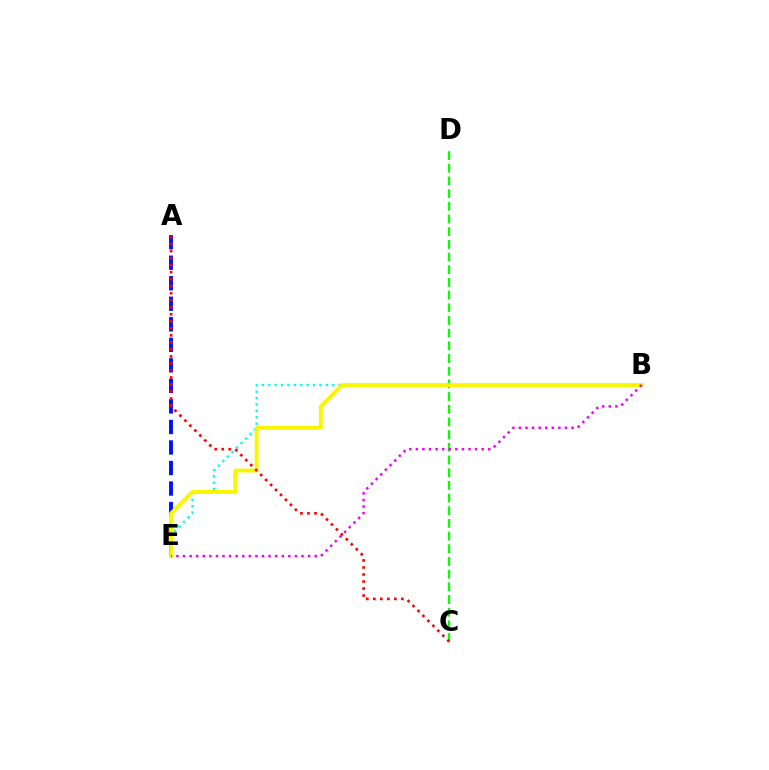{('B', 'E'): [{'color': '#00fff6', 'line_style': 'dotted', 'thickness': 1.74}, {'color': '#fcf500', 'line_style': 'solid', 'thickness': 2.8}, {'color': '#ee00ff', 'line_style': 'dotted', 'thickness': 1.79}], ('A', 'E'): [{'color': '#0010ff', 'line_style': 'dashed', 'thickness': 2.79}], ('C', 'D'): [{'color': '#08ff00', 'line_style': 'dashed', 'thickness': 1.72}], ('A', 'C'): [{'color': '#ff0000', 'line_style': 'dotted', 'thickness': 1.91}]}